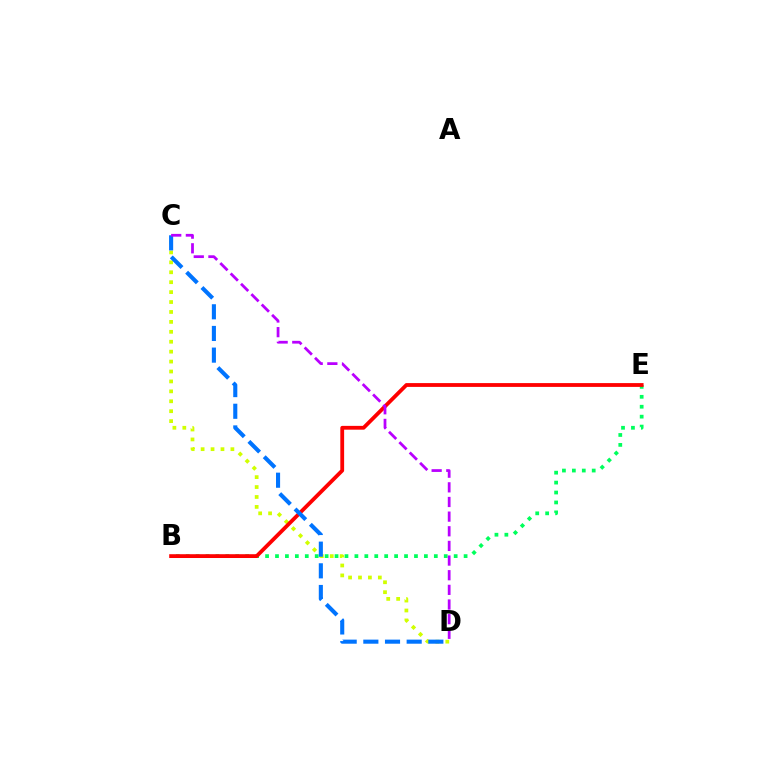{('B', 'E'): [{'color': '#00ff5c', 'line_style': 'dotted', 'thickness': 2.7}, {'color': '#ff0000', 'line_style': 'solid', 'thickness': 2.74}], ('C', 'D'): [{'color': '#d1ff00', 'line_style': 'dotted', 'thickness': 2.7}, {'color': '#0074ff', 'line_style': 'dashed', 'thickness': 2.94}, {'color': '#b900ff', 'line_style': 'dashed', 'thickness': 1.99}]}